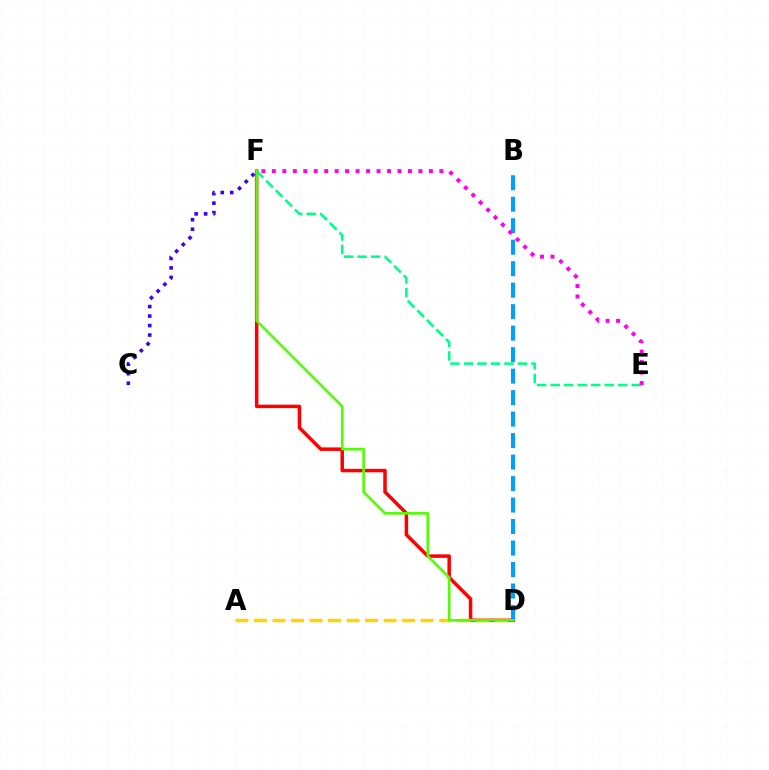{('D', 'F'): [{'color': '#ff0000', 'line_style': 'solid', 'thickness': 2.51}, {'color': '#4fff00', 'line_style': 'solid', 'thickness': 1.86}], ('E', 'F'): [{'color': '#00ff86', 'line_style': 'dashed', 'thickness': 1.84}, {'color': '#ff00ed', 'line_style': 'dotted', 'thickness': 2.84}], ('A', 'D'): [{'color': '#ffd500', 'line_style': 'dashed', 'thickness': 2.52}], ('B', 'D'): [{'color': '#009eff', 'line_style': 'dashed', 'thickness': 2.92}], ('C', 'F'): [{'color': '#3700ff', 'line_style': 'dotted', 'thickness': 2.58}]}